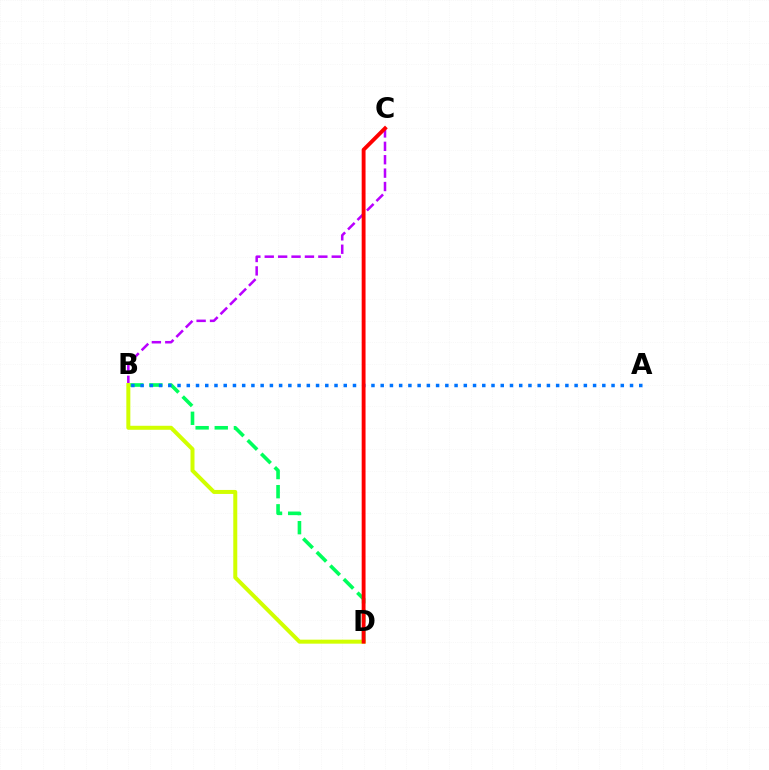{('B', 'C'): [{'color': '#b900ff', 'line_style': 'dashed', 'thickness': 1.82}], ('B', 'D'): [{'color': '#00ff5c', 'line_style': 'dashed', 'thickness': 2.6}, {'color': '#d1ff00', 'line_style': 'solid', 'thickness': 2.88}], ('A', 'B'): [{'color': '#0074ff', 'line_style': 'dotted', 'thickness': 2.51}], ('C', 'D'): [{'color': '#ff0000', 'line_style': 'solid', 'thickness': 2.78}]}